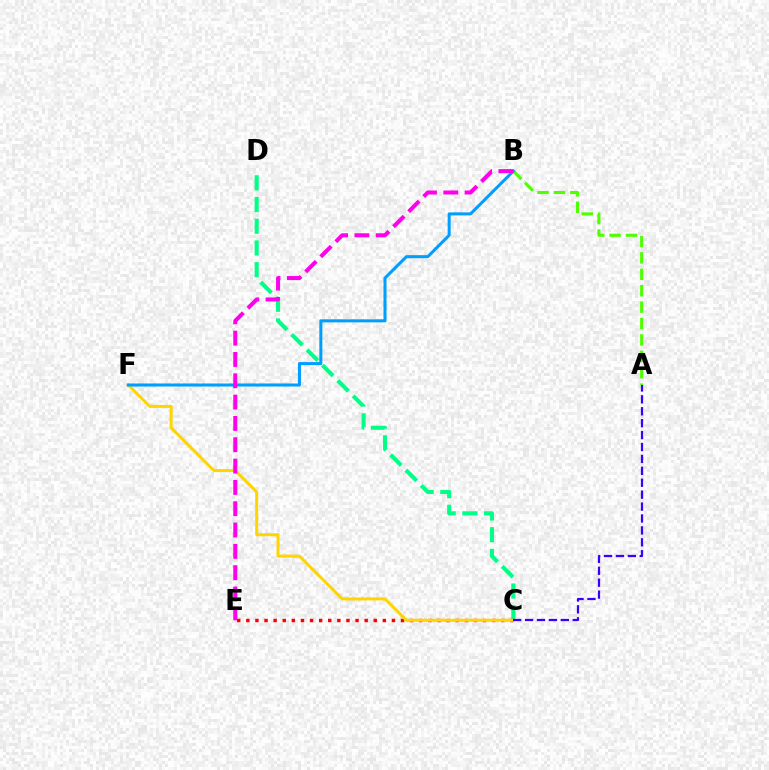{('C', 'D'): [{'color': '#00ff86', 'line_style': 'dashed', 'thickness': 2.95}], ('C', 'E'): [{'color': '#ff0000', 'line_style': 'dotted', 'thickness': 2.47}], ('C', 'F'): [{'color': '#ffd500', 'line_style': 'solid', 'thickness': 2.17}], ('A', 'B'): [{'color': '#4fff00', 'line_style': 'dashed', 'thickness': 2.23}], ('A', 'C'): [{'color': '#3700ff', 'line_style': 'dashed', 'thickness': 1.62}], ('B', 'F'): [{'color': '#009eff', 'line_style': 'solid', 'thickness': 2.19}], ('B', 'E'): [{'color': '#ff00ed', 'line_style': 'dashed', 'thickness': 2.9}]}